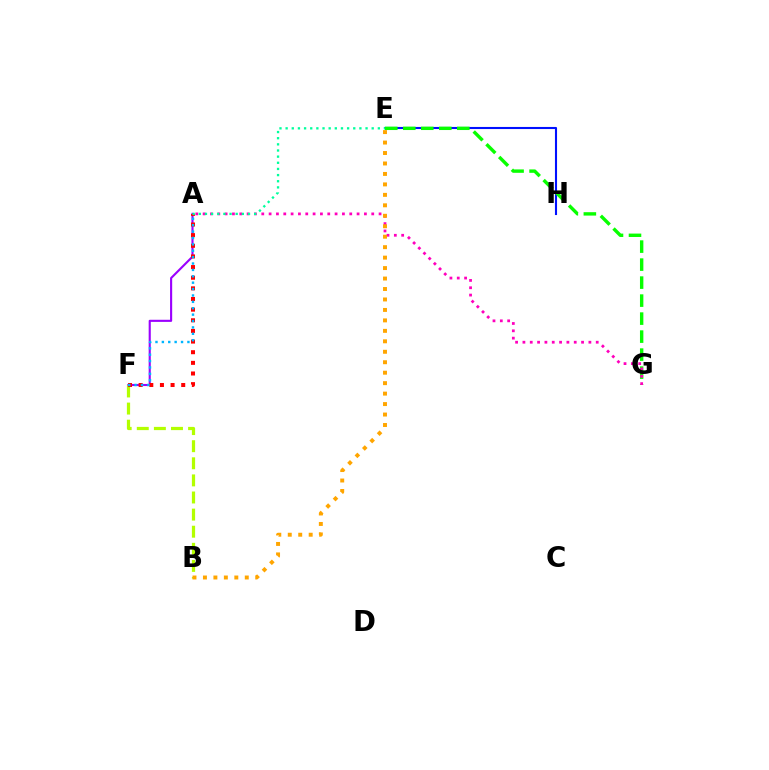{('A', 'F'): [{'color': '#9b00ff', 'line_style': 'solid', 'thickness': 1.52}, {'color': '#ff0000', 'line_style': 'dotted', 'thickness': 2.89}, {'color': '#00b5ff', 'line_style': 'dotted', 'thickness': 1.74}], ('B', 'F'): [{'color': '#b3ff00', 'line_style': 'dashed', 'thickness': 2.32}], ('E', 'H'): [{'color': '#0010ff', 'line_style': 'solid', 'thickness': 1.51}], ('E', 'G'): [{'color': '#08ff00', 'line_style': 'dashed', 'thickness': 2.45}], ('A', 'G'): [{'color': '#ff00bd', 'line_style': 'dotted', 'thickness': 1.99}], ('B', 'E'): [{'color': '#ffa500', 'line_style': 'dotted', 'thickness': 2.84}], ('A', 'E'): [{'color': '#00ff9d', 'line_style': 'dotted', 'thickness': 1.67}]}